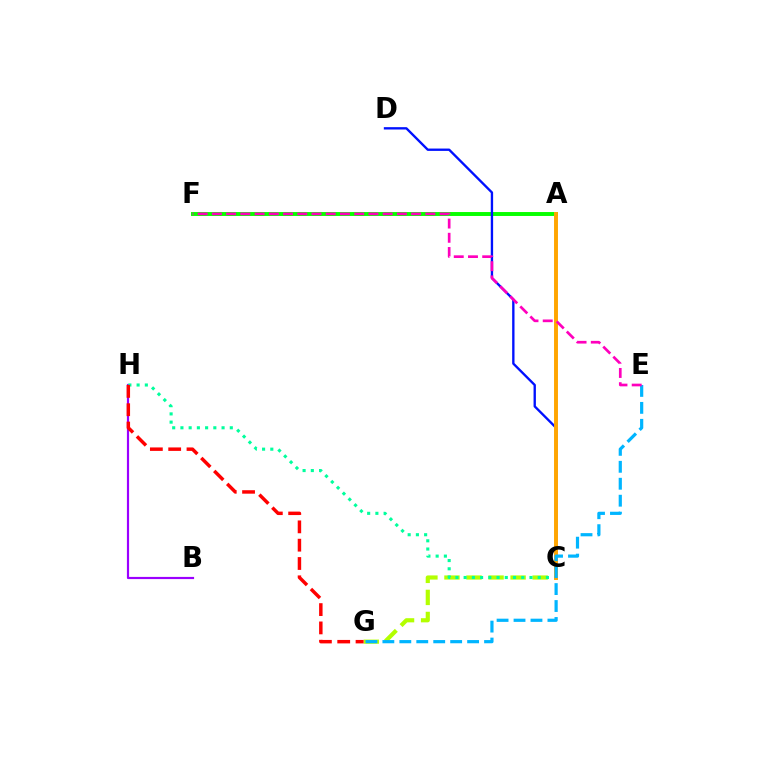{('B', 'H'): [{'color': '#9b00ff', 'line_style': 'solid', 'thickness': 1.57}], ('C', 'G'): [{'color': '#b3ff00', 'line_style': 'dashed', 'thickness': 3.0}], ('C', 'H'): [{'color': '#00ff9d', 'line_style': 'dotted', 'thickness': 2.24}], ('A', 'F'): [{'color': '#08ff00', 'line_style': 'solid', 'thickness': 2.83}], ('C', 'D'): [{'color': '#0010ff', 'line_style': 'solid', 'thickness': 1.69}], ('A', 'C'): [{'color': '#ffa500', 'line_style': 'solid', 'thickness': 2.82}], ('E', 'G'): [{'color': '#00b5ff', 'line_style': 'dashed', 'thickness': 2.3}], ('G', 'H'): [{'color': '#ff0000', 'line_style': 'dashed', 'thickness': 2.49}], ('E', 'F'): [{'color': '#ff00bd', 'line_style': 'dashed', 'thickness': 1.93}]}